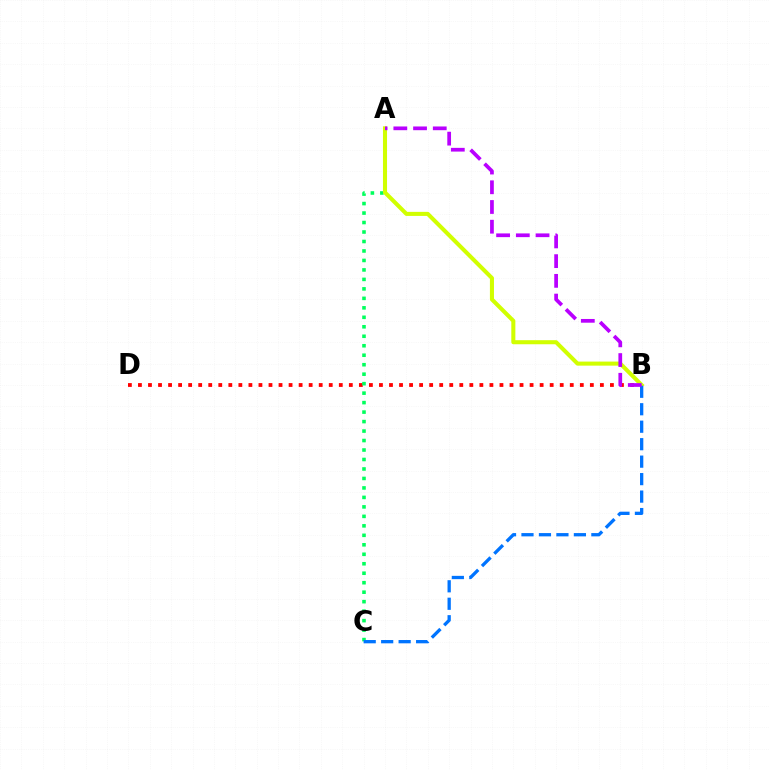{('B', 'D'): [{'color': '#ff0000', 'line_style': 'dotted', 'thickness': 2.73}], ('A', 'C'): [{'color': '#00ff5c', 'line_style': 'dotted', 'thickness': 2.58}], ('A', 'B'): [{'color': '#d1ff00', 'line_style': 'solid', 'thickness': 2.92}, {'color': '#b900ff', 'line_style': 'dashed', 'thickness': 2.68}], ('B', 'C'): [{'color': '#0074ff', 'line_style': 'dashed', 'thickness': 2.37}]}